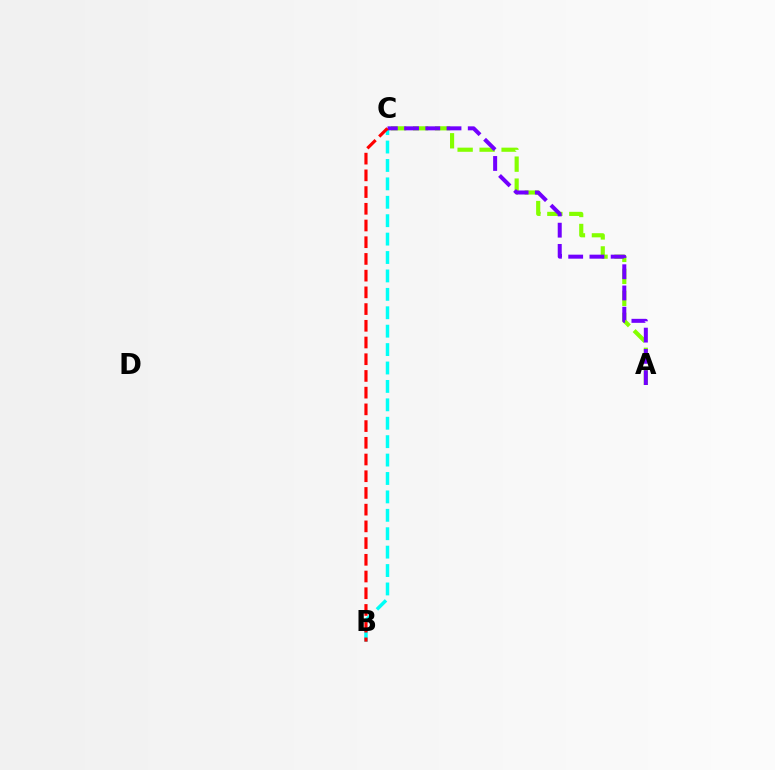{('A', 'C'): [{'color': '#84ff00', 'line_style': 'dashed', 'thickness': 2.99}, {'color': '#7200ff', 'line_style': 'dashed', 'thickness': 2.88}], ('B', 'C'): [{'color': '#00fff6', 'line_style': 'dashed', 'thickness': 2.5}, {'color': '#ff0000', 'line_style': 'dashed', 'thickness': 2.27}]}